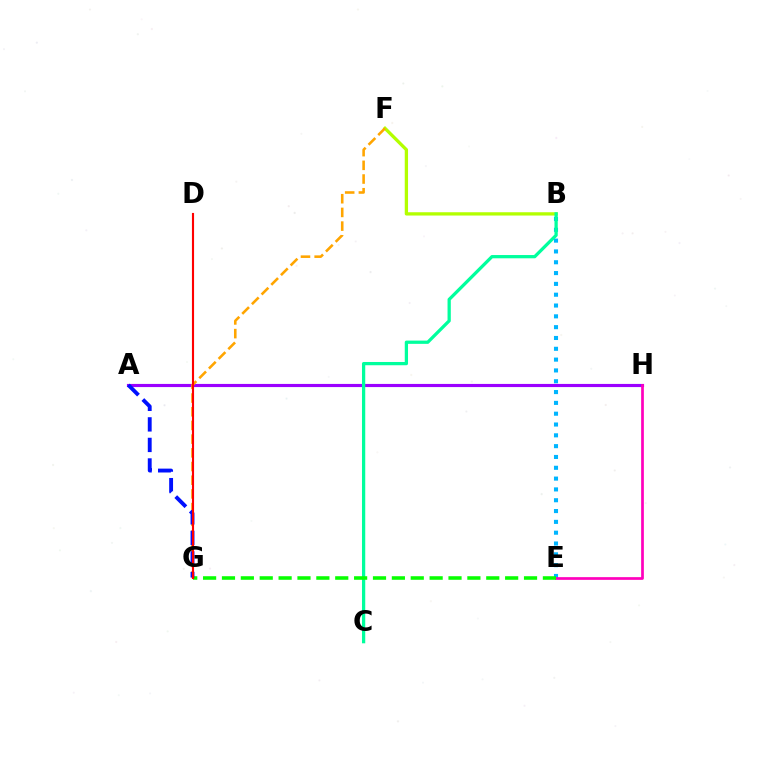{('A', 'H'): [{'color': '#9b00ff', 'line_style': 'solid', 'thickness': 2.26}], ('B', 'E'): [{'color': '#00b5ff', 'line_style': 'dotted', 'thickness': 2.94}], ('E', 'H'): [{'color': '#ff00bd', 'line_style': 'solid', 'thickness': 1.95}], ('B', 'F'): [{'color': '#b3ff00', 'line_style': 'solid', 'thickness': 2.37}], ('B', 'C'): [{'color': '#00ff9d', 'line_style': 'solid', 'thickness': 2.35}], ('F', 'G'): [{'color': '#ffa500', 'line_style': 'dashed', 'thickness': 1.86}], ('E', 'G'): [{'color': '#08ff00', 'line_style': 'dashed', 'thickness': 2.56}], ('A', 'G'): [{'color': '#0010ff', 'line_style': 'dashed', 'thickness': 2.79}], ('D', 'G'): [{'color': '#ff0000', 'line_style': 'solid', 'thickness': 1.53}]}